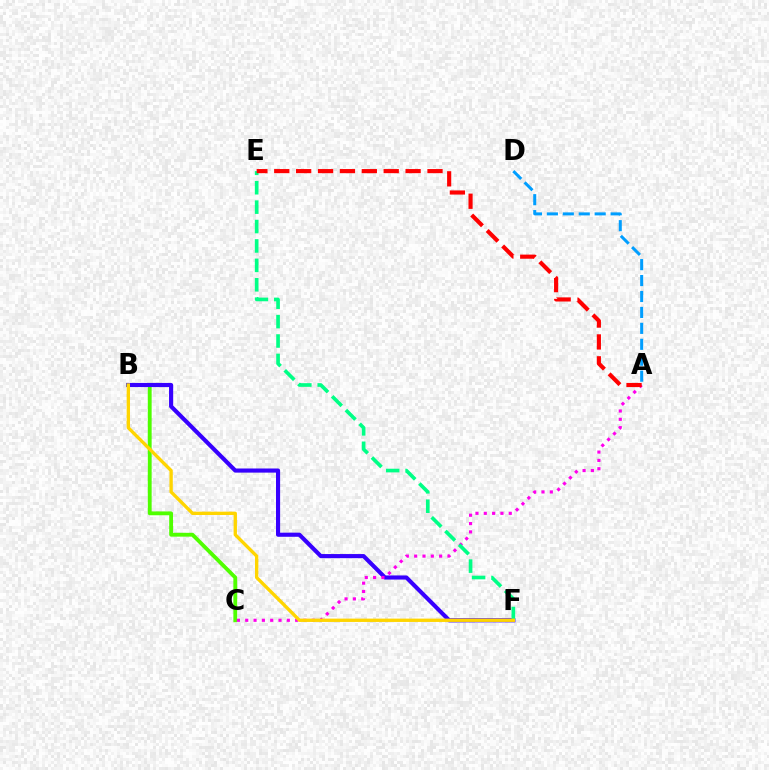{('B', 'C'): [{'color': '#4fff00', 'line_style': 'solid', 'thickness': 2.76}], ('B', 'F'): [{'color': '#3700ff', 'line_style': 'solid', 'thickness': 2.97}, {'color': '#ffd500', 'line_style': 'solid', 'thickness': 2.4}], ('A', 'C'): [{'color': '#ff00ed', 'line_style': 'dotted', 'thickness': 2.26}], ('E', 'F'): [{'color': '#00ff86', 'line_style': 'dashed', 'thickness': 2.64}], ('A', 'E'): [{'color': '#ff0000', 'line_style': 'dashed', 'thickness': 2.97}], ('A', 'D'): [{'color': '#009eff', 'line_style': 'dashed', 'thickness': 2.16}]}